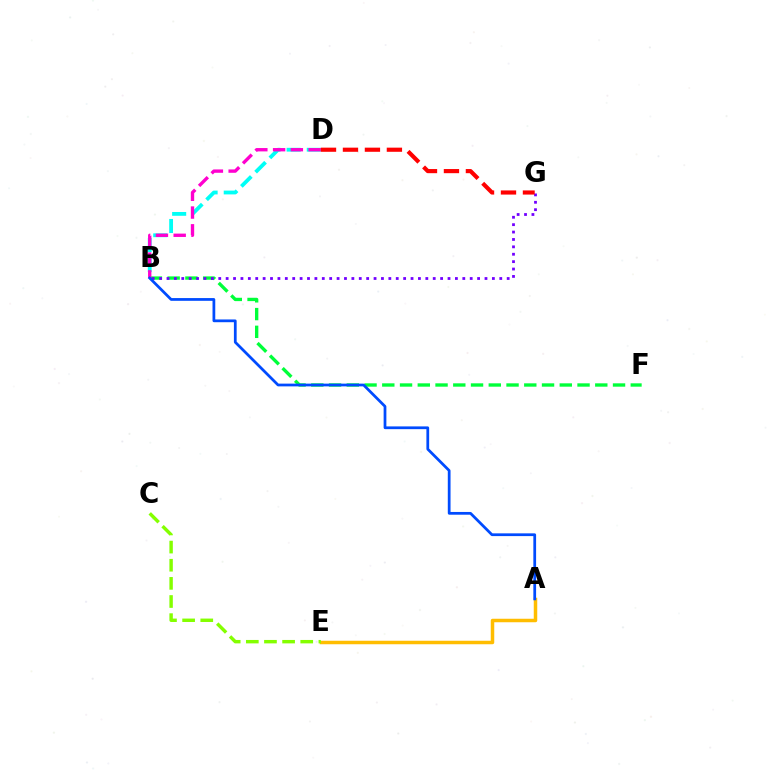{('B', 'D'): [{'color': '#00fff6', 'line_style': 'dashed', 'thickness': 2.74}, {'color': '#ff00cf', 'line_style': 'dashed', 'thickness': 2.41}], ('B', 'F'): [{'color': '#00ff39', 'line_style': 'dashed', 'thickness': 2.41}], ('A', 'E'): [{'color': '#ffbd00', 'line_style': 'solid', 'thickness': 2.51}], ('B', 'G'): [{'color': '#7200ff', 'line_style': 'dotted', 'thickness': 2.01}], ('D', 'G'): [{'color': '#ff0000', 'line_style': 'dashed', 'thickness': 2.98}], ('C', 'E'): [{'color': '#84ff00', 'line_style': 'dashed', 'thickness': 2.46}], ('A', 'B'): [{'color': '#004bff', 'line_style': 'solid', 'thickness': 1.98}]}